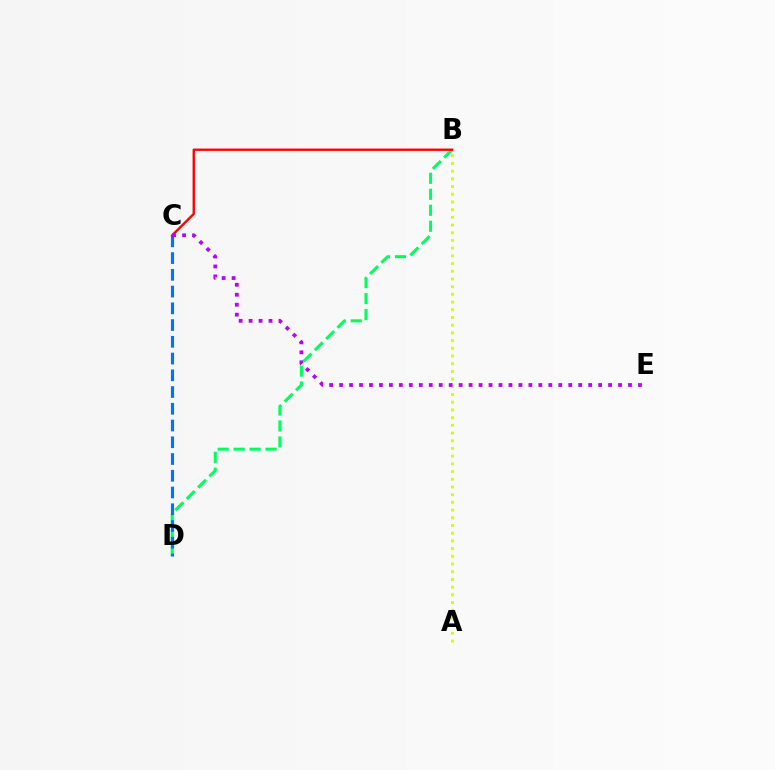{('A', 'B'): [{'color': '#d1ff00', 'line_style': 'dotted', 'thickness': 2.09}], ('B', 'D'): [{'color': '#00ff5c', 'line_style': 'dashed', 'thickness': 2.17}], ('C', 'D'): [{'color': '#0074ff', 'line_style': 'dashed', 'thickness': 2.27}], ('B', 'C'): [{'color': '#ff0000', 'line_style': 'solid', 'thickness': 1.69}], ('C', 'E'): [{'color': '#b900ff', 'line_style': 'dotted', 'thickness': 2.71}]}